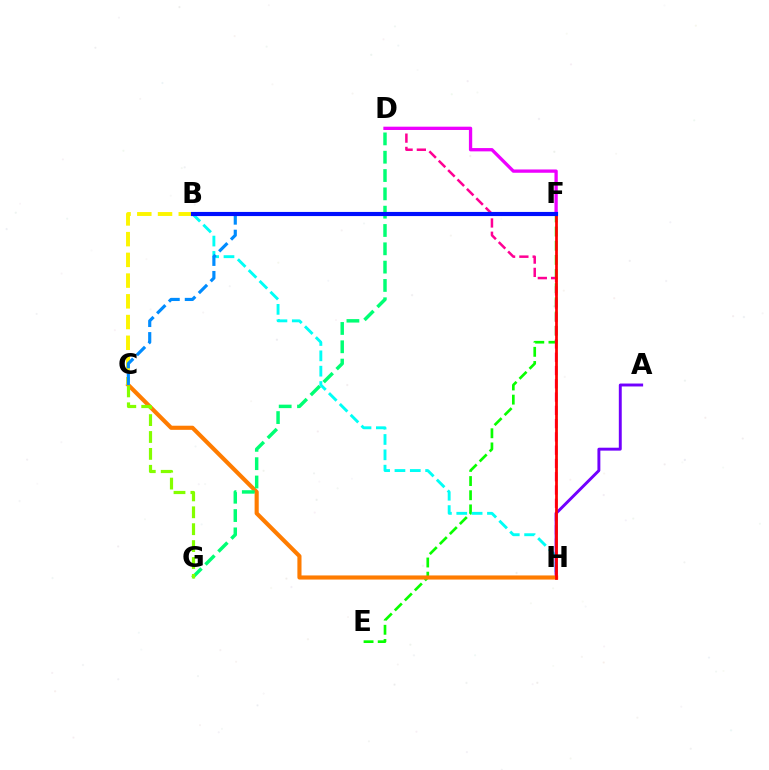{('E', 'F'): [{'color': '#08ff00', 'line_style': 'dashed', 'thickness': 1.92}], ('D', 'H'): [{'color': '#ff0094', 'line_style': 'dashed', 'thickness': 1.8}], ('B', 'H'): [{'color': '#00fff6', 'line_style': 'dashed', 'thickness': 2.08}], ('A', 'H'): [{'color': '#7200ff', 'line_style': 'solid', 'thickness': 2.1}], ('D', 'F'): [{'color': '#ee00ff', 'line_style': 'solid', 'thickness': 2.37}], ('C', 'H'): [{'color': '#ff7c00', 'line_style': 'solid', 'thickness': 2.97}], ('B', 'C'): [{'color': '#fcf500', 'line_style': 'dashed', 'thickness': 2.82}], ('F', 'H'): [{'color': '#ff0000', 'line_style': 'solid', 'thickness': 1.97}], ('C', 'F'): [{'color': '#008cff', 'line_style': 'dashed', 'thickness': 2.27}], ('D', 'G'): [{'color': '#00ff74', 'line_style': 'dashed', 'thickness': 2.49}], ('B', 'F'): [{'color': '#0010ff', 'line_style': 'solid', 'thickness': 2.98}], ('C', 'G'): [{'color': '#84ff00', 'line_style': 'dashed', 'thickness': 2.3}]}